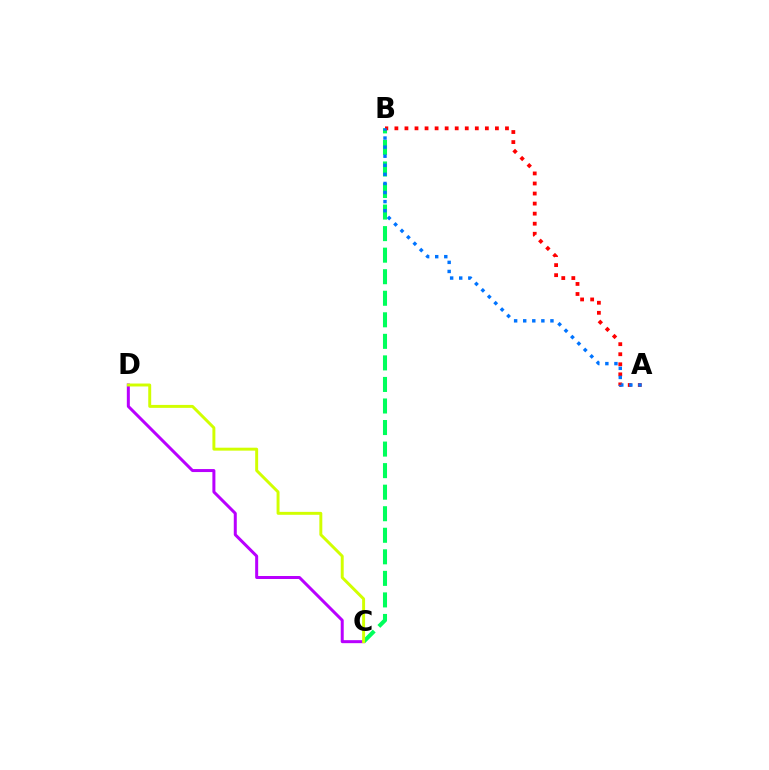{('C', 'D'): [{'color': '#b900ff', 'line_style': 'solid', 'thickness': 2.16}, {'color': '#d1ff00', 'line_style': 'solid', 'thickness': 2.12}], ('B', 'C'): [{'color': '#00ff5c', 'line_style': 'dashed', 'thickness': 2.93}], ('A', 'B'): [{'color': '#ff0000', 'line_style': 'dotted', 'thickness': 2.73}, {'color': '#0074ff', 'line_style': 'dotted', 'thickness': 2.47}]}